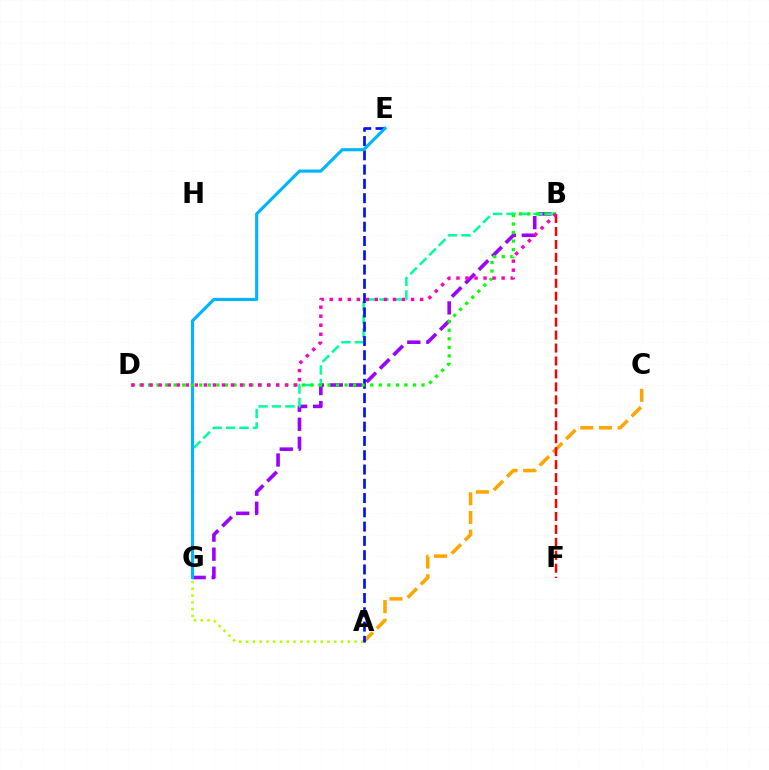{('B', 'G'): [{'color': '#9b00ff', 'line_style': 'dashed', 'thickness': 2.59}, {'color': '#00ff9d', 'line_style': 'dashed', 'thickness': 1.83}], ('A', 'G'): [{'color': '#b3ff00', 'line_style': 'dotted', 'thickness': 1.84}], ('A', 'C'): [{'color': '#ffa500', 'line_style': 'dashed', 'thickness': 2.54}], ('A', 'E'): [{'color': '#0010ff', 'line_style': 'dashed', 'thickness': 1.94}], ('B', 'F'): [{'color': '#ff0000', 'line_style': 'dashed', 'thickness': 1.76}], ('E', 'G'): [{'color': '#00b5ff', 'line_style': 'solid', 'thickness': 2.25}], ('B', 'D'): [{'color': '#08ff00', 'line_style': 'dotted', 'thickness': 2.32}, {'color': '#ff00bd', 'line_style': 'dotted', 'thickness': 2.46}]}